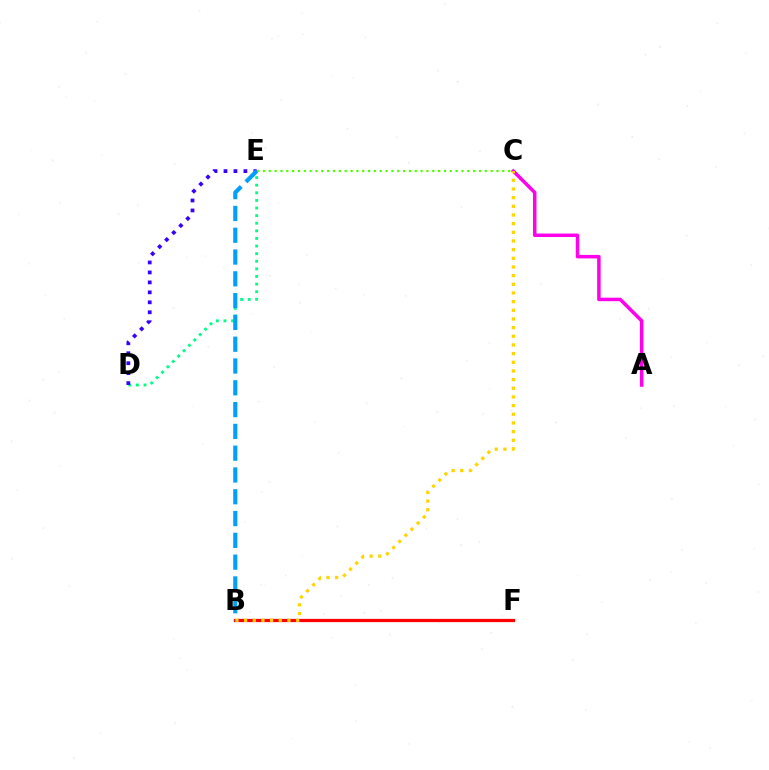{('A', 'C'): [{'color': '#ff00ed', 'line_style': 'solid', 'thickness': 2.52}], ('B', 'F'): [{'color': '#ff0000', 'line_style': 'solid', 'thickness': 2.33}], ('C', 'E'): [{'color': '#4fff00', 'line_style': 'dotted', 'thickness': 1.59}], ('D', 'E'): [{'color': '#00ff86', 'line_style': 'dotted', 'thickness': 2.07}, {'color': '#3700ff', 'line_style': 'dotted', 'thickness': 2.71}], ('B', 'C'): [{'color': '#ffd500', 'line_style': 'dotted', 'thickness': 2.35}], ('B', 'E'): [{'color': '#009eff', 'line_style': 'dashed', 'thickness': 2.96}]}